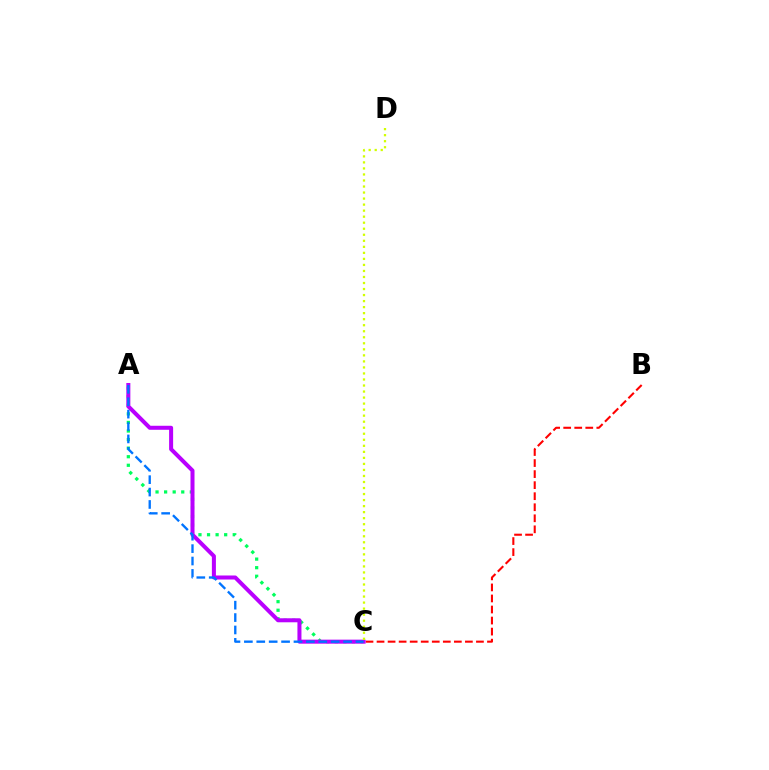{('B', 'C'): [{'color': '#ff0000', 'line_style': 'dashed', 'thickness': 1.5}], ('A', 'C'): [{'color': '#00ff5c', 'line_style': 'dotted', 'thickness': 2.33}, {'color': '#b900ff', 'line_style': 'solid', 'thickness': 2.89}, {'color': '#0074ff', 'line_style': 'dashed', 'thickness': 1.68}], ('C', 'D'): [{'color': '#d1ff00', 'line_style': 'dotted', 'thickness': 1.64}]}